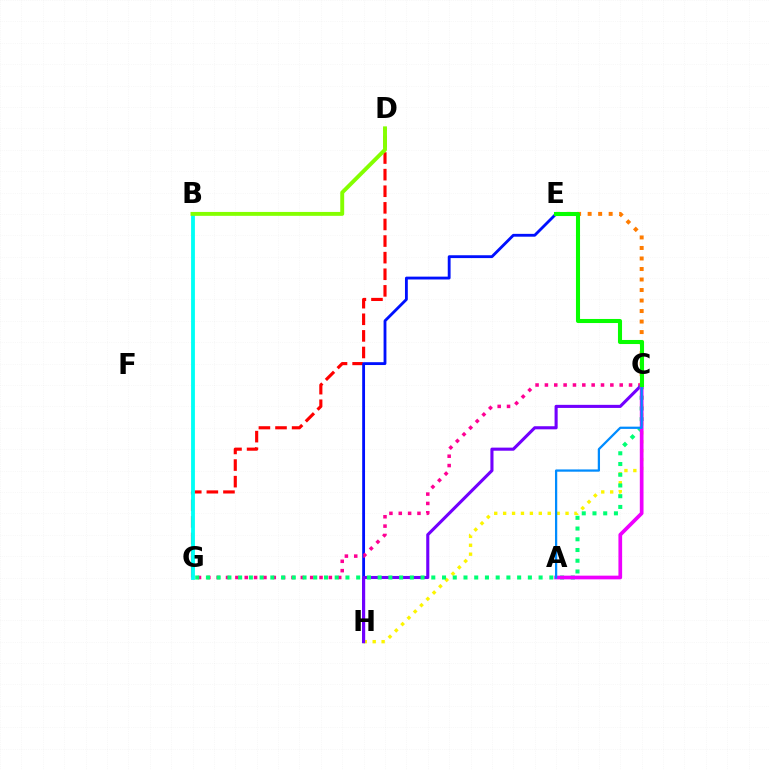{('D', 'G'): [{'color': '#ff0000', 'line_style': 'dashed', 'thickness': 2.26}], ('B', 'G'): [{'color': '#00fff6', 'line_style': 'solid', 'thickness': 2.76}], ('E', 'H'): [{'color': '#0010ff', 'line_style': 'solid', 'thickness': 2.04}], ('C', 'G'): [{'color': '#ff0094', 'line_style': 'dotted', 'thickness': 2.54}, {'color': '#00ff74', 'line_style': 'dotted', 'thickness': 2.92}], ('C', 'E'): [{'color': '#ff7c00', 'line_style': 'dotted', 'thickness': 2.86}, {'color': '#08ff00', 'line_style': 'solid', 'thickness': 2.93}], ('C', 'H'): [{'color': '#fcf500', 'line_style': 'dotted', 'thickness': 2.42}, {'color': '#7200ff', 'line_style': 'solid', 'thickness': 2.23}], ('A', 'C'): [{'color': '#ee00ff', 'line_style': 'solid', 'thickness': 2.67}, {'color': '#008cff', 'line_style': 'solid', 'thickness': 1.62}], ('B', 'D'): [{'color': '#84ff00', 'line_style': 'solid', 'thickness': 2.82}]}